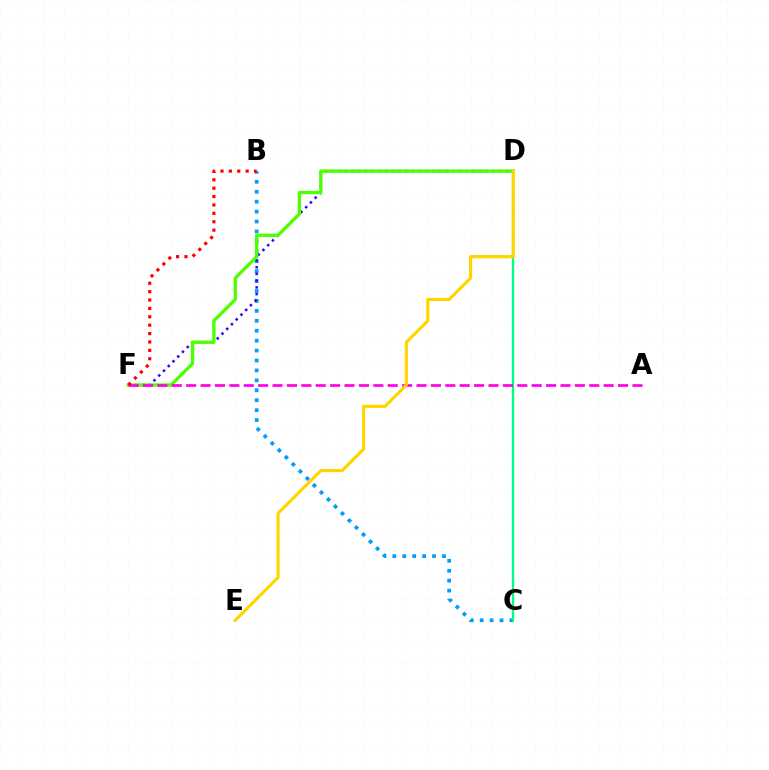{('B', 'C'): [{'color': '#009eff', 'line_style': 'dotted', 'thickness': 2.7}], ('D', 'F'): [{'color': '#3700ff', 'line_style': 'dotted', 'thickness': 1.82}, {'color': '#4fff00', 'line_style': 'solid', 'thickness': 2.39}], ('C', 'D'): [{'color': '#00ff86', 'line_style': 'solid', 'thickness': 1.67}], ('A', 'F'): [{'color': '#ff00ed', 'line_style': 'dashed', 'thickness': 1.96}], ('B', 'F'): [{'color': '#ff0000', 'line_style': 'dotted', 'thickness': 2.28}], ('D', 'E'): [{'color': '#ffd500', 'line_style': 'solid', 'thickness': 2.26}]}